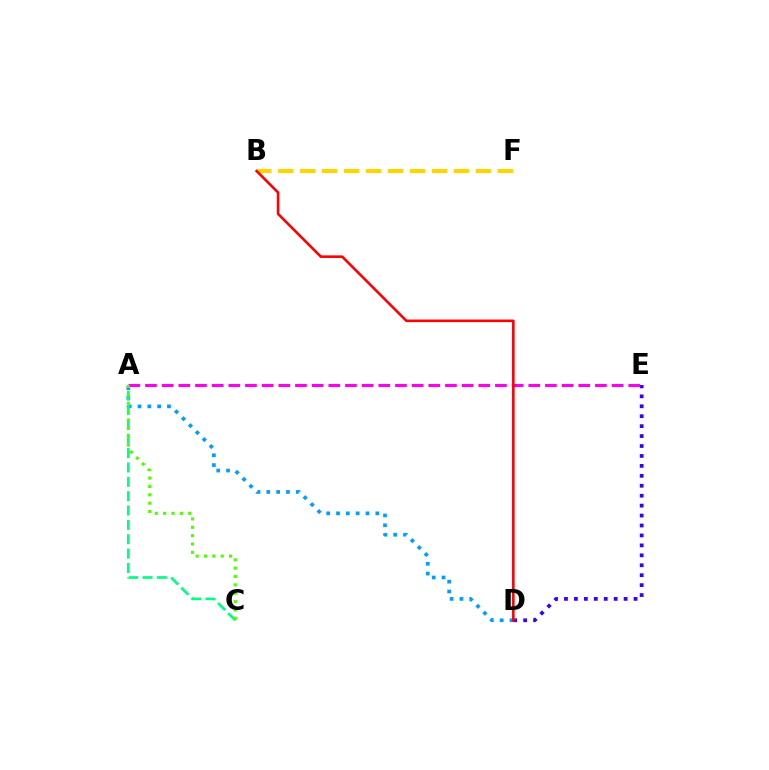{('A', 'D'): [{'color': '#009eff', 'line_style': 'dotted', 'thickness': 2.67}], ('D', 'E'): [{'color': '#3700ff', 'line_style': 'dotted', 'thickness': 2.7}], ('A', 'C'): [{'color': '#00ff86', 'line_style': 'dashed', 'thickness': 1.95}, {'color': '#4fff00', 'line_style': 'dotted', 'thickness': 2.27}], ('B', 'F'): [{'color': '#ffd500', 'line_style': 'dashed', 'thickness': 2.98}], ('A', 'E'): [{'color': '#ff00ed', 'line_style': 'dashed', 'thickness': 2.26}], ('B', 'D'): [{'color': '#ff0000', 'line_style': 'solid', 'thickness': 1.87}]}